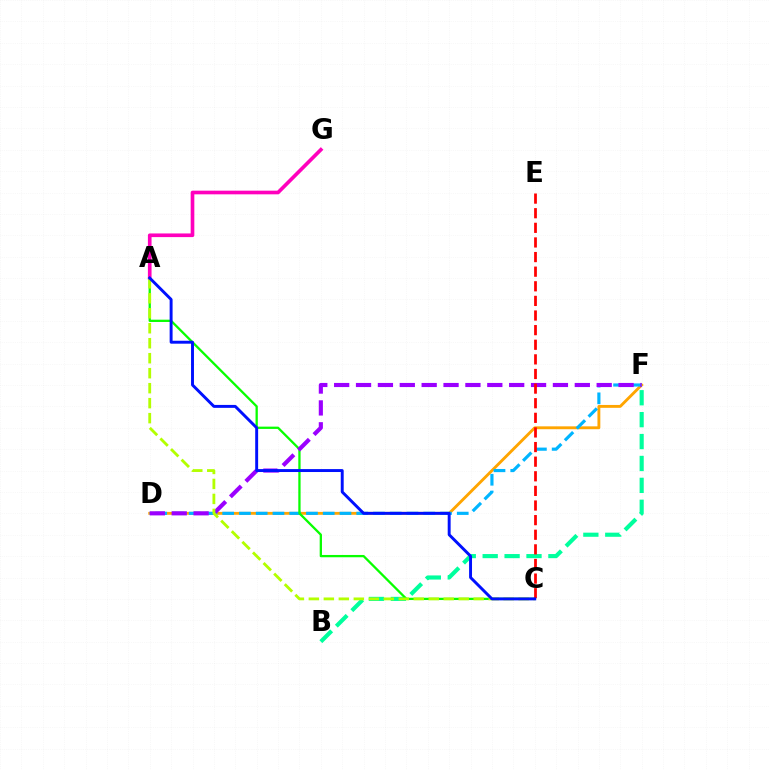{('B', 'F'): [{'color': '#00ff9d', 'line_style': 'dashed', 'thickness': 2.98}], ('D', 'F'): [{'color': '#ffa500', 'line_style': 'solid', 'thickness': 2.07}, {'color': '#00b5ff', 'line_style': 'dashed', 'thickness': 2.28}, {'color': '#9b00ff', 'line_style': 'dashed', 'thickness': 2.97}], ('A', 'C'): [{'color': '#08ff00', 'line_style': 'solid', 'thickness': 1.65}, {'color': '#b3ff00', 'line_style': 'dashed', 'thickness': 2.04}, {'color': '#0010ff', 'line_style': 'solid', 'thickness': 2.11}], ('A', 'G'): [{'color': '#ff00bd', 'line_style': 'solid', 'thickness': 2.63}], ('C', 'E'): [{'color': '#ff0000', 'line_style': 'dashed', 'thickness': 1.99}]}